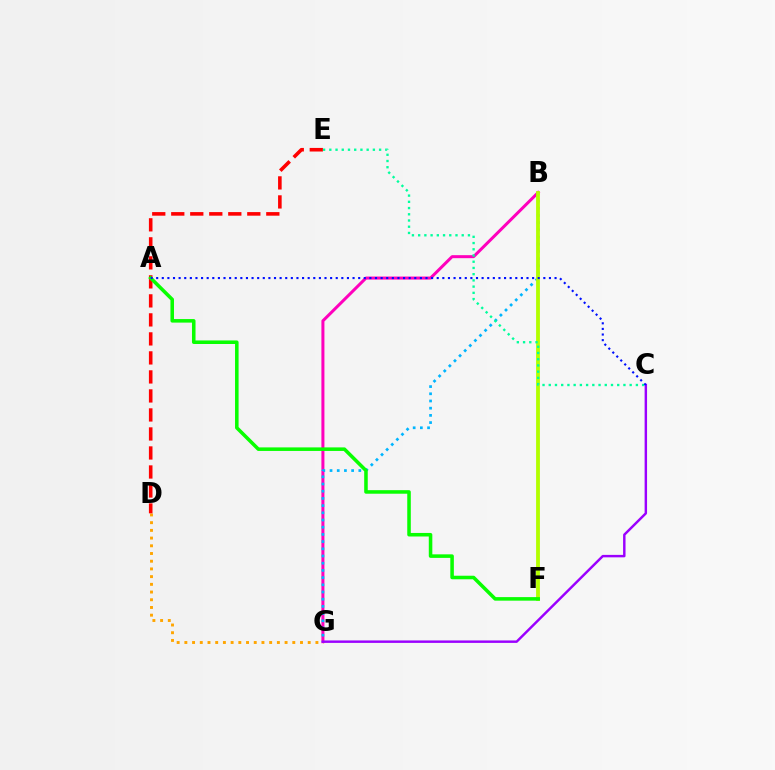{('B', 'G'): [{'color': '#ff00bd', 'line_style': 'solid', 'thickness': 2.17}, {'color': '#00b5ff', 'line_style': 'dotted', 'thickness': 1.96}], ('D', 'G'): [{'color': '#ffa500', 'line_style': 'dotted', 'thickness': 2.09}], ('D', 'E'): [{'color': '#ff0000', 'line_style': 'dashed', 'thickness': 2.58}], ('B', 'F'): [{'color': '#b3ff00', 'line_style': 'solid', 'thickness': 2.75}], ('C', 'G'): [{'color': '#9b00ff', 'line_style': 'solid', 'thickness': 1.76}], ('A', 'F'): [{'color': '#08ff00', 'line_style': 'solid', 'thickness': 2.55}], ('C', 'E'): [{'color': '#00ff9d', 'line_style': 'dotted', 'thickness': 1.69}], ('A', 'C'): [{'color': '#0010ff', 'line_style': 'dotted', 'thickness': 1.52}]}